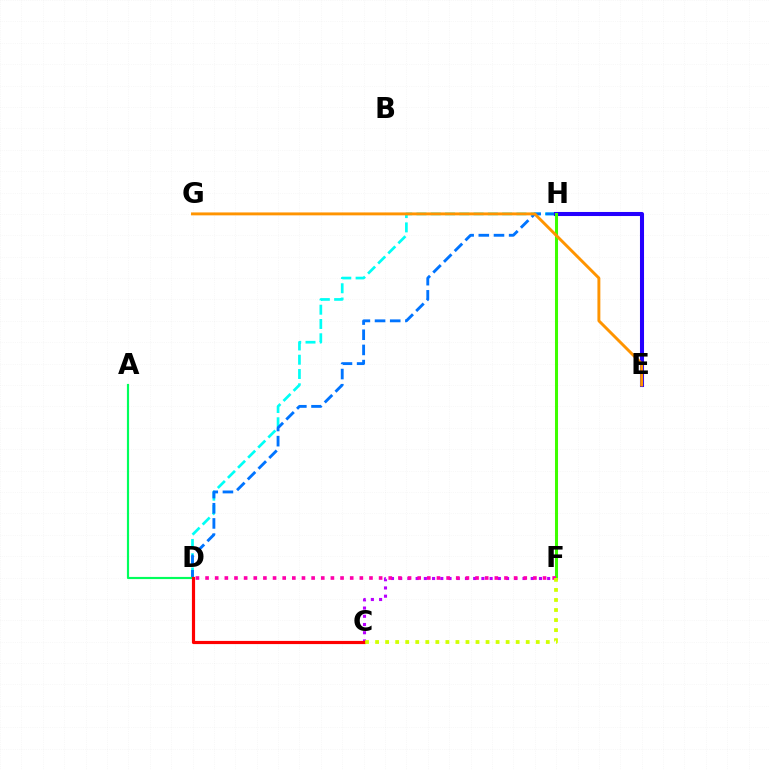{('D', 'H'): [{'color': '#00fff6', 'line_style': 'dashed', 'thickness': 1.94}, {'color': '#0074ff', 'line_style': 'dashed', 'thickness': 2.06}], ('E', 'H'): [{'color': '#2500ff', 'line_style': 'solid', 'thickness': 2.93}], ('C', 'F'): [{'color': '#b900ff', 'line_style': 'dotted', 'thickness': 2.23}, {'color': '#d1ff00', 'line_style': 'dotted', 'thickness': 2.73}], ('A', 'D'): [{'color': '#00ff5c', 'line_style': 'solid', 'thickness': 1.56}], ('C', 'D'): [{'color': '#ff0000', 'line_style': 'solid', 'thickness': 2.29}], ('F', 'H'): [{'color': '#3dff00', 'line_style': 'solid', 'thickness': 2.18}], ('D', 'F'): [{'color': '#ff00ac', 'line_style': 'dotted', 'thickness': 2.62}], ('E', 'G'): [{'color': '#ff9400', 'line_style': 'solid', 'thickness': 2.1}]}